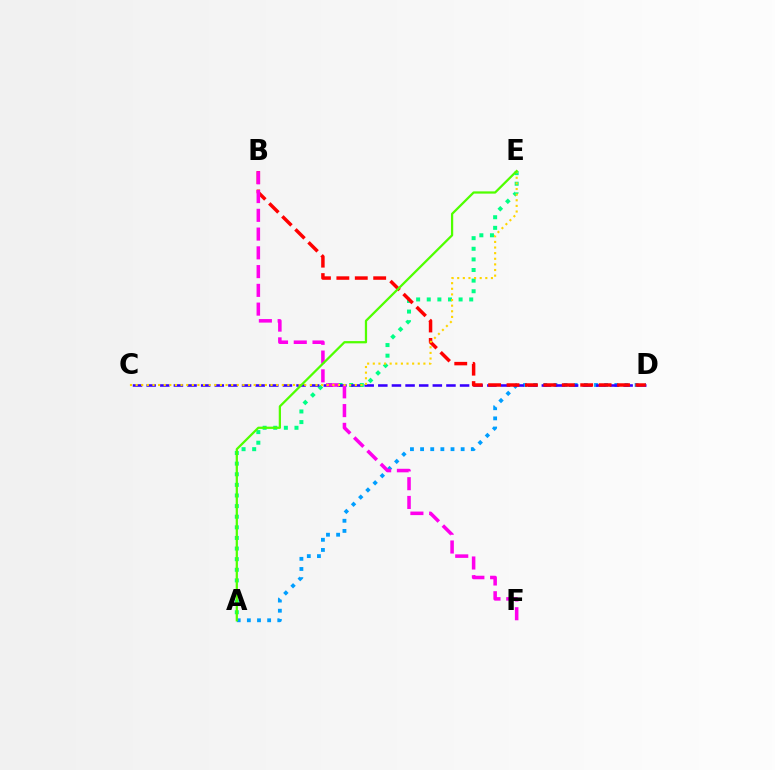{('A', 'E'): [{'color': '#00ff86', 'line_style': 'dotted', 'thickness': 2.88}, {'color': '#4fff00', 'line_style': 'solid', 'thickness': 1.62}], ('A', 'D'): [{'color': '#009eff', 'line_style': 'dotted', 'thickness': 2.76}], ('C', 'D'): [{'color': '#3700ff', 'line_style': 'dashed', 'thickness': 1.85}], ('B', 'D'): [{'color': '#ff0000', 'line_style': 'dashed', 'thickness': 2.5}], ('B', 'F'): [{'color': '#ff00ed', 'line_style': 'dashed', 'thickness': 2.55}], ('C', 'E'): [{'color': '#ffd500', 'line_style': 'dotted', 'thickness': 1.53}]}